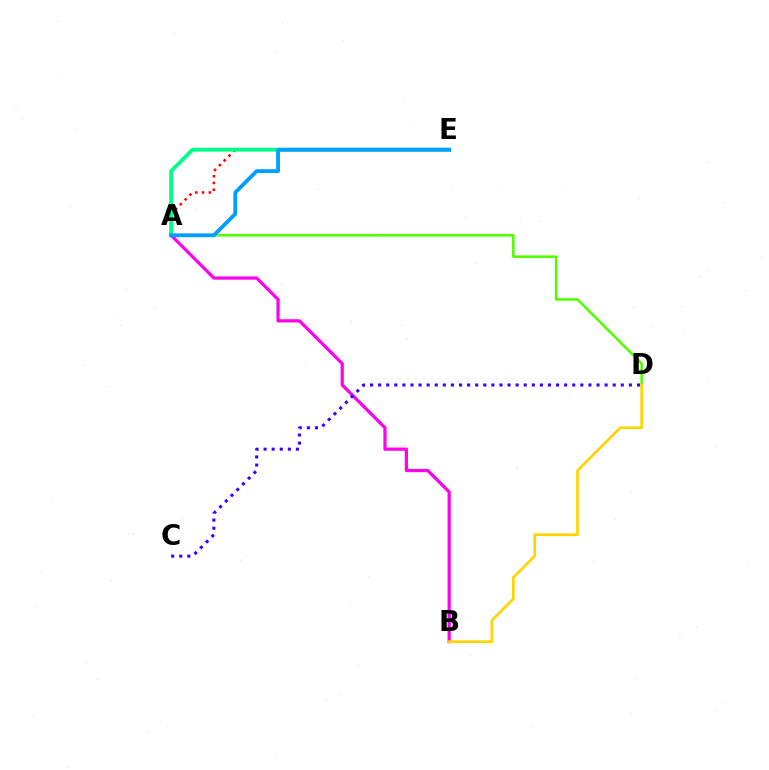{('A', 'E'): [{'color': '#ff0000', 'line_style': 'dotted', 'thickness': 1.84}, {'color': '#00ff86', 'line_style': 'solid', 'thickness': 2.75}, {'color': '#009eff', 'line_style': 'solid', 'thickness': 2.75}], ('A', 'B'): [{'color': '#ff00ed', 'line_style': 'solid', 'thickness': 2.31}], ('A', 'D'): [{'color': '#4fff00', 'line_style': 'solid', 'thickness': 1.82}], ('B', 'D'): [{'color': '#ffd500', 'line_style': 'solid', 'thickness': 1.95}], ('C', 'D'): [{'color': '#3700ff', 'line_style': 'dotted', 'thickness': 2.2}]}